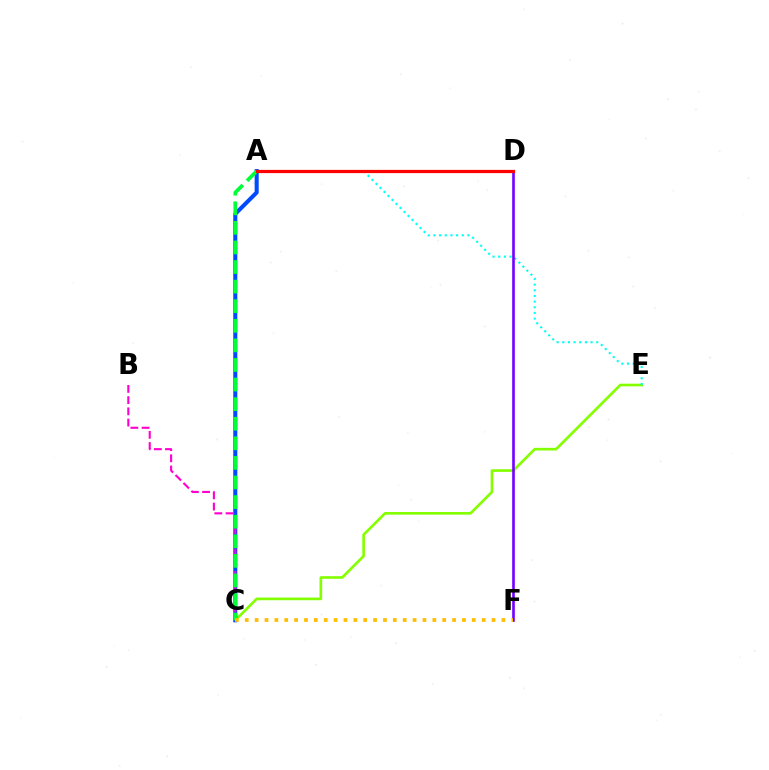{('C', 'E'): [{'color': '#84ff00', 'line_style': 'solid', 'thickness': 1.91}], ('A', 'C'): [{'color': '#004bff', 'line_style': 'solid', 'thickness': 2.93}, {'color': '#00ff39', 'line_style': 'dashed', 'thickness': 2.66}], ('B', 'C'): [{'color': '#ff00cf', 'line_style': 'dashed', 'thickness': 1.52}], ('A', 'E'): [{'color': '#00fff6', 'line_style': 'dotted', 'thickness': 1.54}], ('D', 'F'): [{'color': '#7200ff', 'line_style': 'solid', 'thickness': 1.89}], ('A', 'D'): [{'color': '#ff0000', 'line_style': 'solid', 'thickness': 2.32}], ('C', 'F'): [{'color': '#ffbd00', 'line_style': 'dotted', 'thickness': 2.68}]}